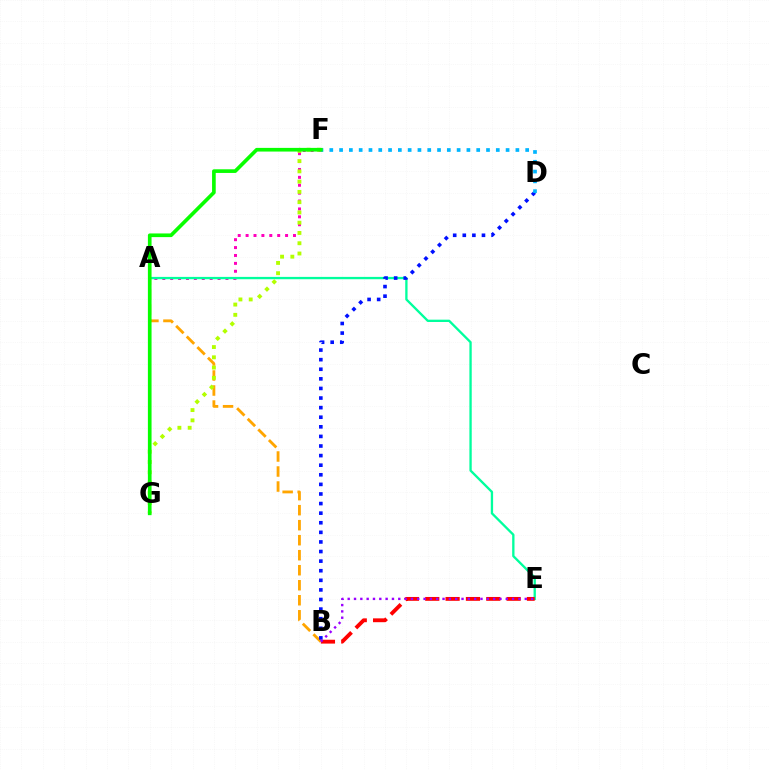{('A', 'B'): [{'color': '#ffa500', 'line_style': 'dashed', 'thickness': 2.04}], ('A', 'F'): [{'color': '#ff00bd', 'line_style': 'dotted', 'thickness': 2.15}], ('A', 'E'): [{'color': '#00ff9d', 'line_style': 'solid', 'thickness': 1.67}], ('B', 'E'): [{'color': '#ff0000', 'line_style': 'dashed', 'thickness': 2.76}, {'color': '#9b00ff', 'line_style': 'dotted', 'thickness': 1.72}], ('B', 'D'): [{'color': '#0010ff', 'line_style': 'dotted', 'thickness': 2.61}], ('F', 'G'): [{'color': '#b3ff00', 'line_style': 'dotted', 'thickness': 2.79}, {'color': '#08ff00', 'line_style': 'solid', 'thickness': 2.64}], ('D', 'F'): [{'color': '#00b5ff', 'line_style': 'dotted', 'thickness': 2.66}]}